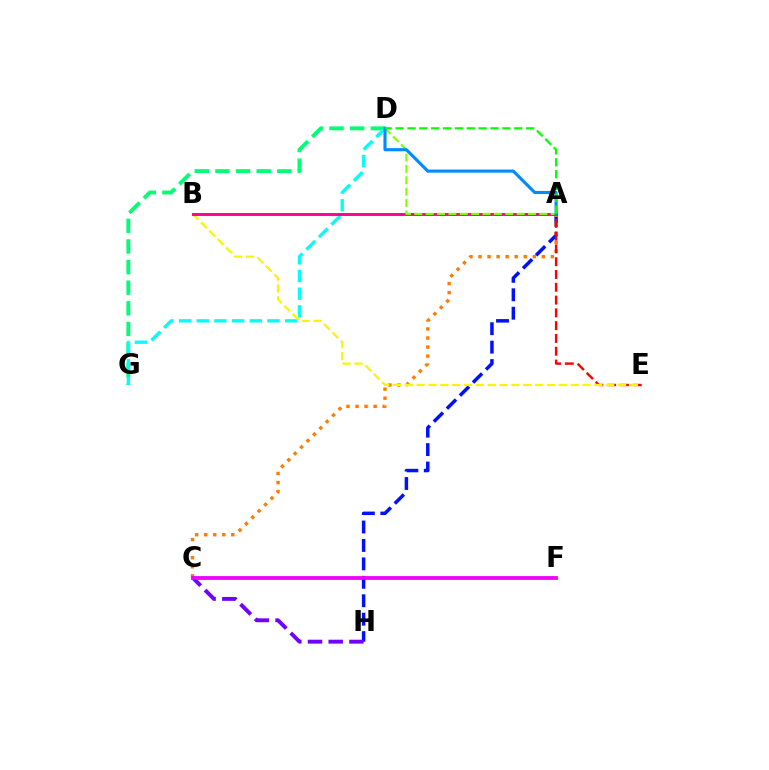{('D', 'G'): [{'color': '#00ff74', 'line_style': 'dashed', 'thickness': 2.8}, {'color': '#00fff6', 'line_style': 'dashed', 'thickness': 2.4}], ('A', 'H'): [{'color': '#0010ff', 'line_style': 'dashed', 'thickness': 2.5}], ('A', 'C'): [{'color': '#ff7c00', 'line_style': 'dotted', 'thickness': 2.46}], ('A', 'E'): [{'color': '#ff0000', 'line_style': 'dashed', 'thickness': 1.74}], ('B', 'E'): [{'color': '#fcf500', 'line_style': 'dashed', 'thickness': 1.61}], ('A', 'B'): [{'color': '#ff0094', 'line_style': 'solid', 'thickness': 2.1}], ('A', 'D'): [{'color': '#84ff00', 'line_style': 'dashed', 'thickness': 1.54}, {'color': '#008cff', 'line_style': 'solid', 'thickness': 2.26}, {'color': '#08ff00', 'line_style': 'dashed', 'thickness': 1.61}], ('C', 'H'): [{'color': '#7200ff', 'line_style': 'dashed', 'thickness': 2.81}], ('C', 'F'): [{'color': '#ee00ff', 'line_style': 'solid', 'thickness': 2.74}]}